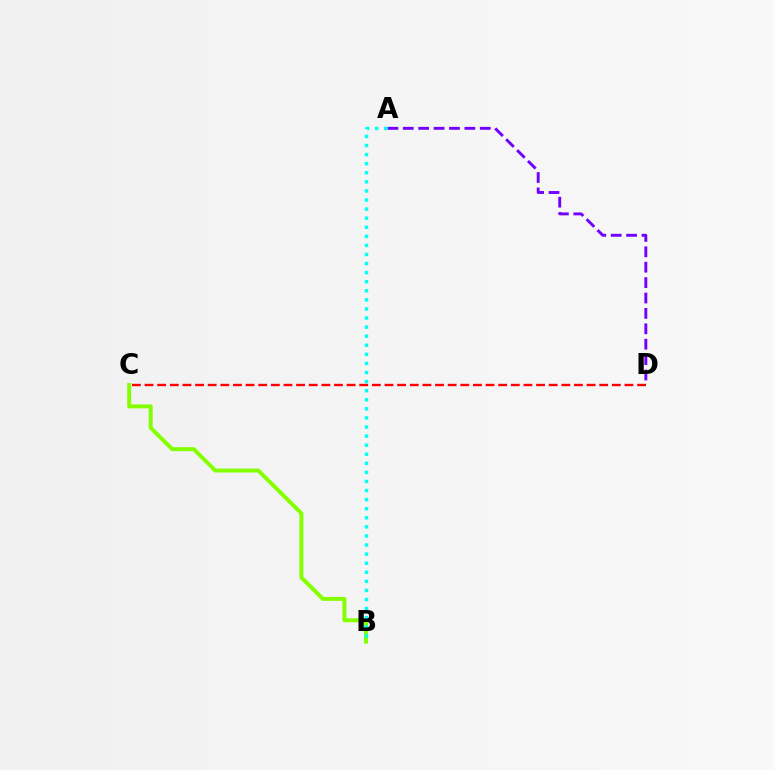{('A', 'D'): [{'color': '#7200ff', 'line_style': 'dashed', 'thickness': 2.09}], ('C', 'D'): [{'color': '#ff0000', 'line_style': 'dashed', 'thickness': 1.72}], ('B', 'C'): [{'color': '#84ff00', 'line_style': 'solid', 'thickness': 2.84}], ('A', 'B'): [{'color': '#00fff6', 'line_style': 'dotted', 'thickness': 2.47}]}